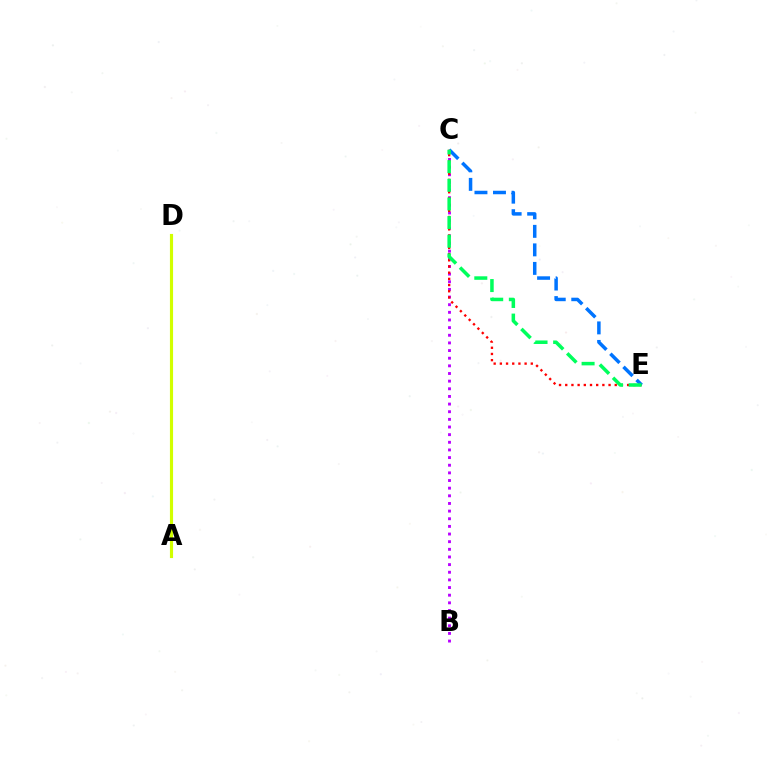{('B', 'C'): [{'color': '#b900ff', 'line_style': 'dotted', 'thickness': 2.08}], ('A', 'D'): [{'color': '#d1ff00', 'line_style': 'solid', 'thickness': 2.26}], ('C', 'E'): [{'color': '#ff0000', 'line_style': 'dotted', 'thickness': 1.68}, {'color': '#0074ff', 'line_style': 'dashed', 'thickness': 2.52}, {'color': '#00ff5c', 'line_style': 'dashed', 'thickness': 2.53}]}